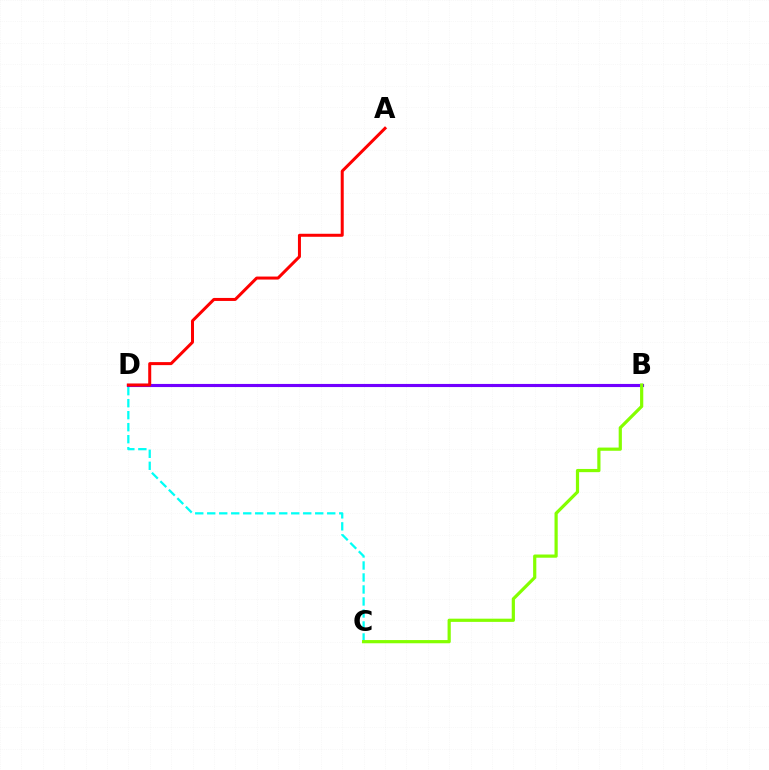{('B', 'D'): [{'color': '#7200ff', 'line_style': 'solid', 'thickness': 2.25}], ('C', 'D'): [{'color': '#00fff6', 'line_style': 'dashed', 'thickness': 1.63}], ('A', 'D'): [{'color': '#ff0000', 'line_style': 'solid', 'thickness': 2.17}], ('B', 'C'): [{'color': '#84ff00', 'line_style': 'solid', 'thickness': 2.31}]}